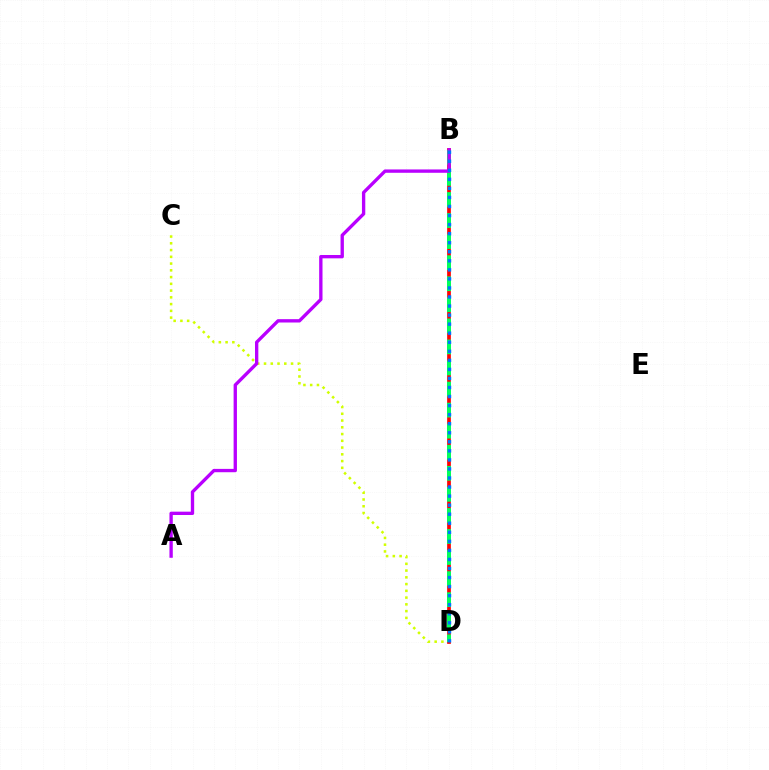{('C', 'D'): [{'color': '#d1ff00', 'line_style': 'dotted', 'thickness': 1.84}], ('B', 'D'): [{'color': '#ff0000', 'line_style': 'solid', 'thickness': 2.67}, {'color': '#00ff5c', 'line_style': 'dashed', 'thickness': 2.86}, {'color': '#0074ff', 'line_style': 'dotted', 'thickness': 2.46}], ('A', 'B'): [{'color': '#b900ff', 'line_style': 'solid', 'thickness': 2.4}]}